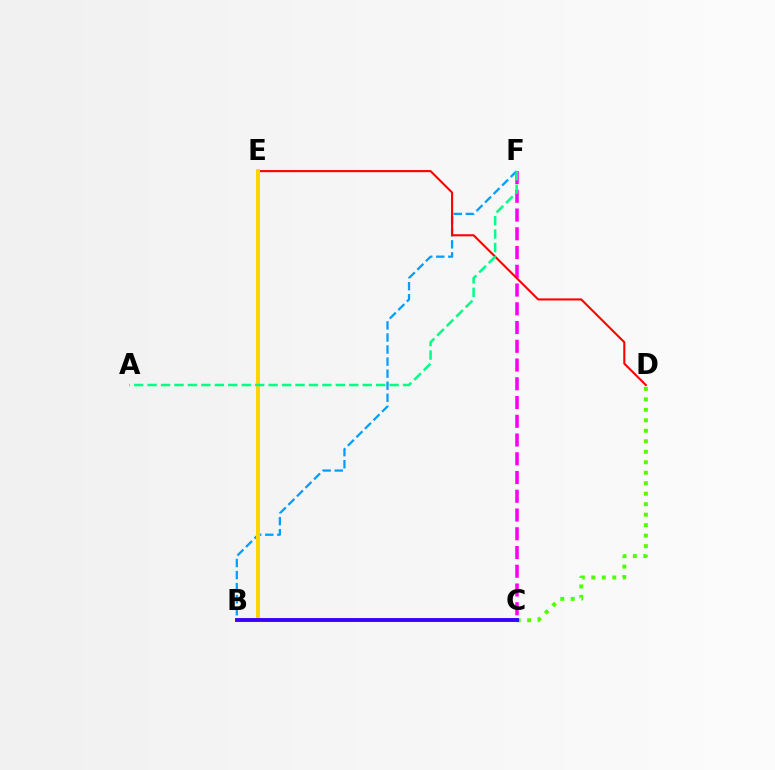{('C', 'F'): [{'color': '#ff00ed', 'line_style': 'dashed', 'thickness': 2.55}], ('B', 'F'): [{'color': '#009eff', 'line_style': 'dashed', 'thickness': 1.64}], ('D', 'E'): [{'color': '#ff0000', 'line_style': 'solid', 'thickness': 1.51}], ('C', 'D'): [{'color': '#4fff00', 'line_style': 'dotted', 'thickness': 2.85}], ('B', 'E'): [{'color': '#ffd500', 'line_style': 'solid', 'thickness': 2.87}], ('A', 'F'): [{'color': '#00ff86', 'line_style': 'dashed', 'thickness': 1.83}], ('B', 'C'): [{'color': '#3700ff', 'line_style': 'solid', 'thickness': 2.79}]}